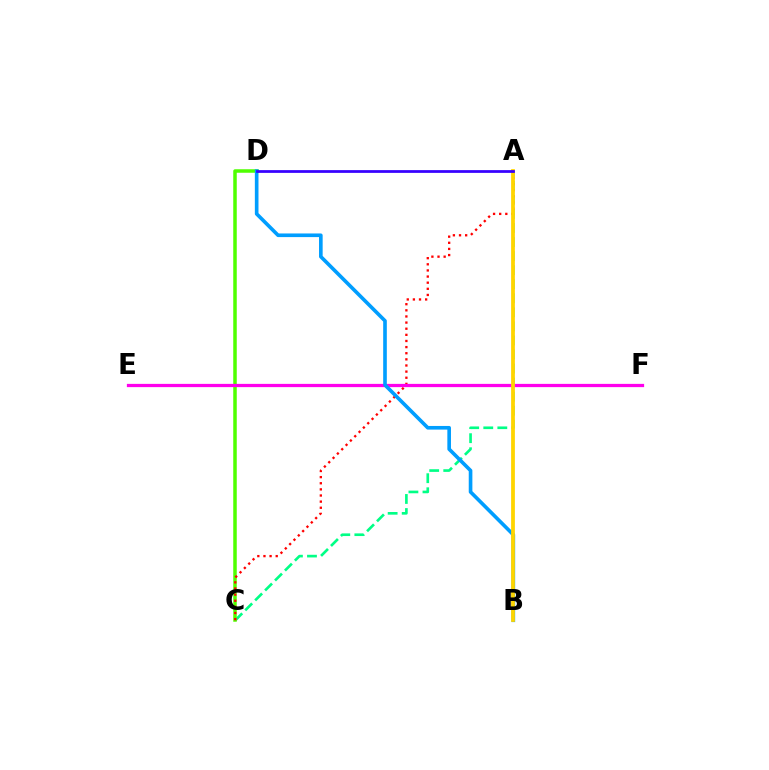{('A', 'C'): [{'color': '#00ff86', 'line_style': 'dashed', 'thickness': 1.91}, {'color': '#ff0000', 'line_style': 'dotted', 'thickness': 1.66}], ('C', 'D'): [{'color': '#4fff00', 'line_style': 'solid', 'thickness': 2.53}], ('E', 'F'): [{'color': '#ff00ed', 'line_style': 'solid', 'thickness': 2.34}], ('B', 'D'): [{'color': '#009eff', 'line_style': 'solid', 'thickness': 2.62}], ('A', 'B'): [{'color': '#ffd500', 'line_style': 'solid', 'thickness': 2.72}], ('A', 'D'): [{'color': '#3700ff', 'line_style': 'solid', 'thickness': 1.98}]}